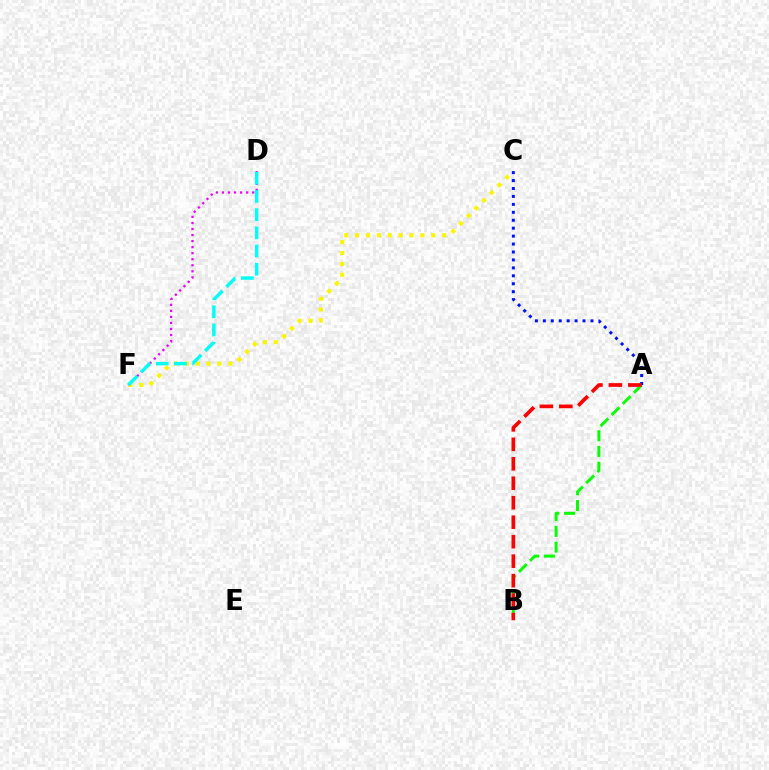{('C', 'F'): [{'color': '#fcf500', 'line_style': 'dotted', 'thickness': 2.96}], ('A', 'C'): [{'color': '#0010ff', 'line_style': 'dotted', 'thickness': 2.16}], ('D', 'F'): [{'color': '#ee00ff', 'line_style': 'dotted', 'thickness': 1.64}, {'color': '#00fff6', 'line_style': 'dashed', 'thickness': 2.47}], ('A', 'B'): [{'color': '#08ff00', 'line_style': 'dashed', 'thickness': 2.14}, {'color': '#ff0000', 'line_style': 'dashed', 'thickness': 2.65}]}